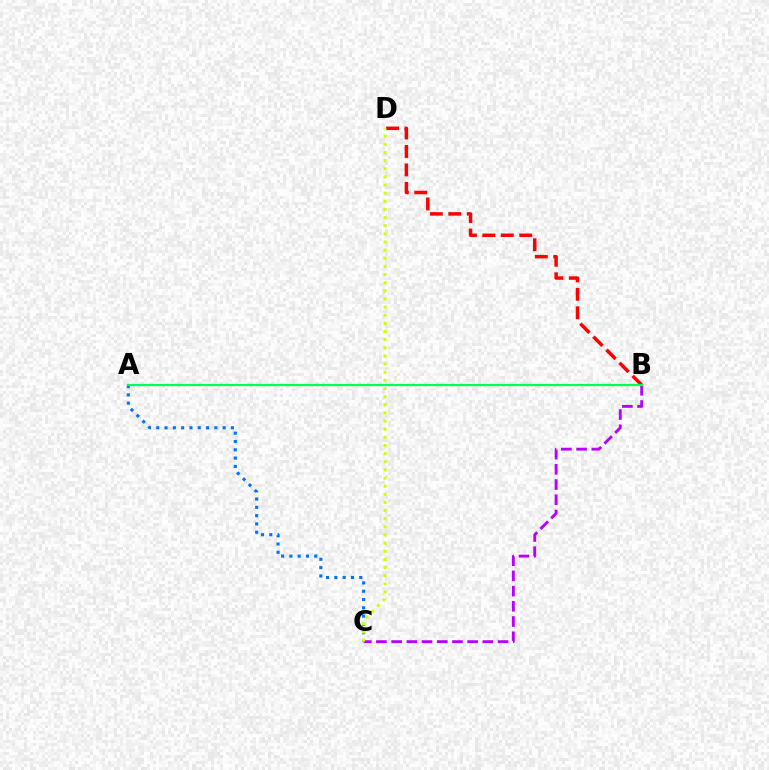{('A', 'C'): [{'color': '#0074ff', 'line_style': 'dotted', 'thickness': 2.25}], ('B', 'C'): [{'color': '#b900ff', 'line_style': 'dashed', 'thickness': 2.07}], ('B', 'D'): [{'color': '#ff0000', 'line_style': 'dashed', 'thickness': 2.51}], ('C', 'D'): [{'color': '#d1ff00', 'line_style': 'dotted', 'thickness': 2.21}], ('A', 'B'): [{'color': '#00ff5c', 'line_style': 'solid', 'thickness': 1.59}]}